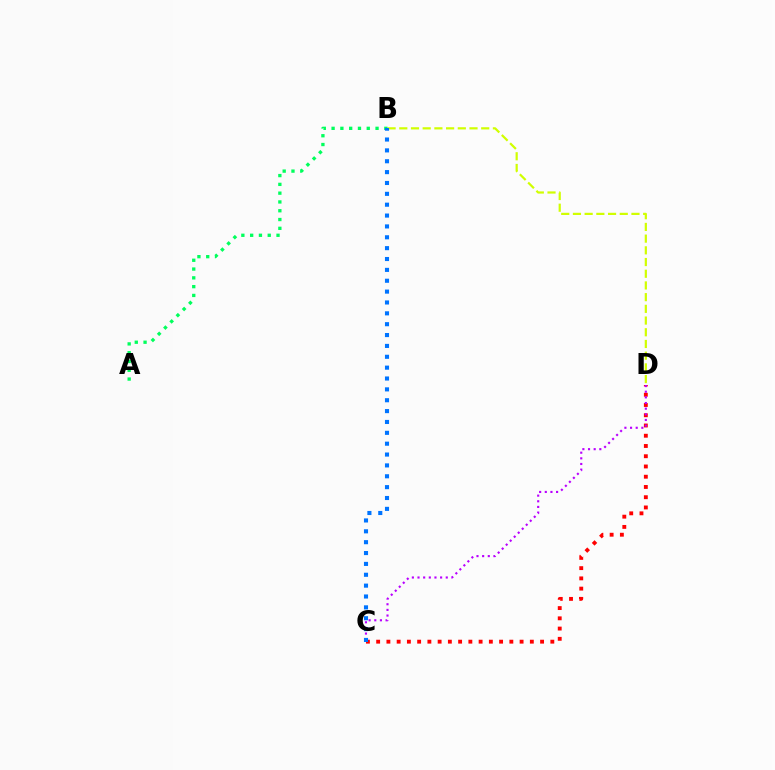{('C', 'D'): [{'color': '#ff0000', 'line_style': 'dotted', 'thickness': 2.78}, {'color': '#b900ff', 'line_style': 'dotted', 'thickness': 1.53}], ('B', 'D'): [{'color': '#d1ff00', 'line_style': 'dashed', 'thickness': 1.59}], ('A', 'B'): [{'color': '#00ff5c', 'line_style': 'dotted', 'thickness': 2.39}], ('B', 'C'): [{'color': '#0074ff', 'line_style': 'dotted', 'thickness': 2.95}]}